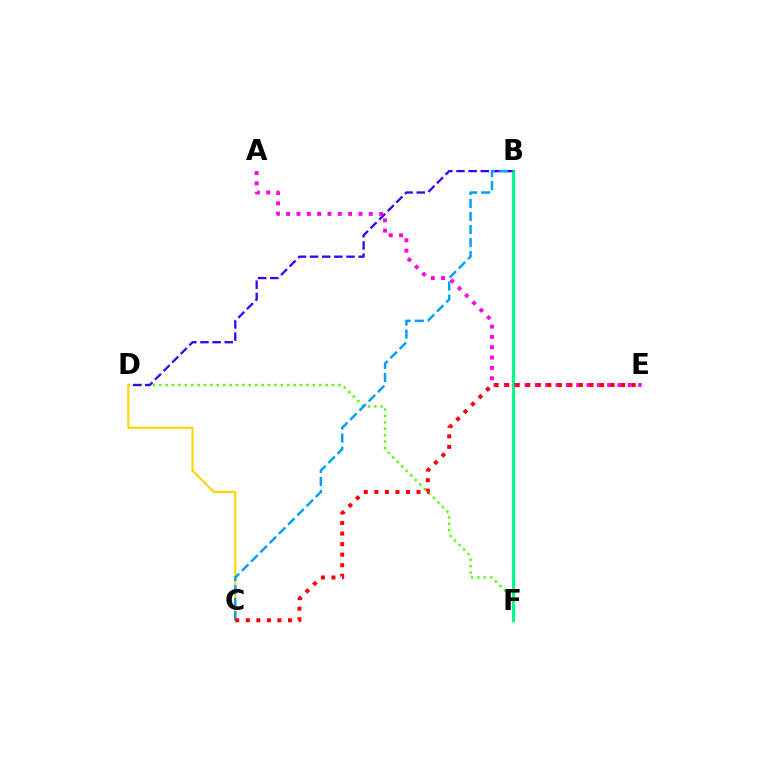{('D', 'F'): [{'color': '#4fff00', 'line_style': 'dotted', 'thickness': 1.74}], ('B', 'F'): [{'color': '#00ff86', 'line_style': 'solid', 'thickness': 2.29}], ('A', 'E'): [{'color': '#ff00ed', 'line_style': 'dotted', 'thickness': 2.81}], ('B', 'D'): [{'color': '#3700ff', 'line_style': 'dashed', 'thickness': 1.65}], ('C', 'D'): [{'color': '#ffd500', 'line_style': 'solid', 'thickness': 1.53}], ('B', 'C'): [{'color': '#009eff', 'line_style': 'dashed', 'thickness': 1.77}], ('C', 'E'): [{'color': '#ff0000', 'line_style': 'dotted', 'thickness': 2.86}]}